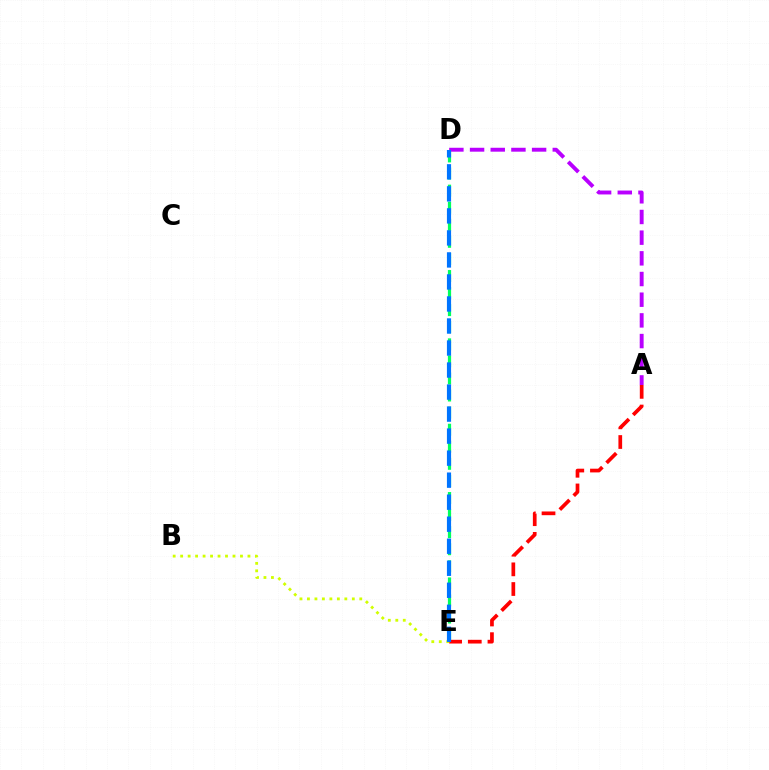{('D', 'E'): [{'color': '#00ff5c', 'line_style': 'dashed', 'thickness': 2.32}, {'color': '#0074ff', 'line_style': 'dashed', 'thickness': 2.99}], ('A', 'E'): [{'color': '#ff0000', 'line_style': 'dashed', 'thickness': 2.67}], ('B', 'E'): [{'color': '#d1ff00', 'line_style': 'dotted', 'thickness': 2.03}], ('A', 'D'): [{'color': '#b900ff', 'line_style': 'dashed', 'thickness': 2.81}]}